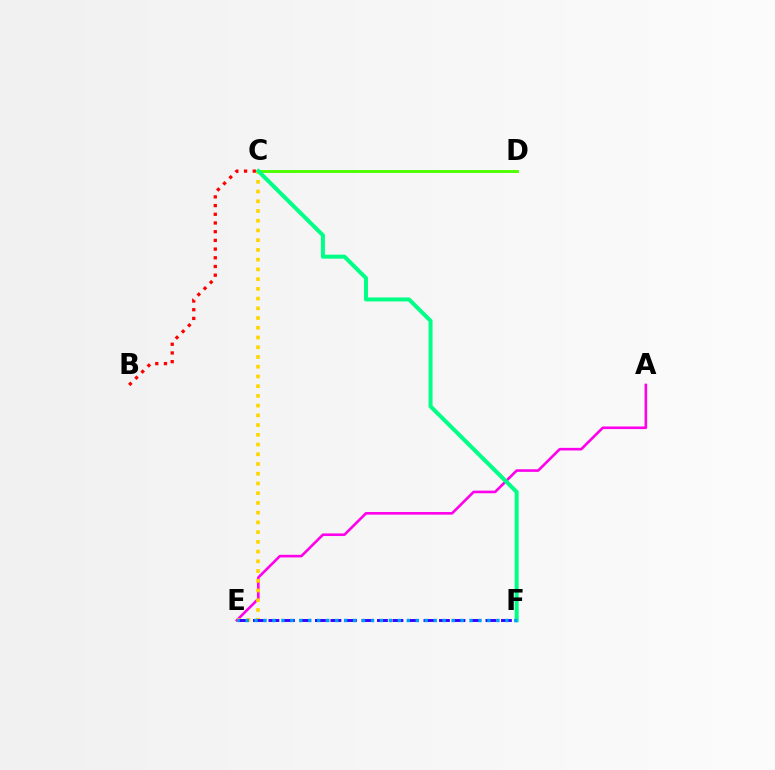{('A', 'E'): [{'color': '#ff00ed', 'line_style': 'solid', 'thickness': 1.88}], ('C', 'D'): [{'color': '#4fff00', 'line_style': 'solid', 'thickness': 2.09}], ('C', 'E'): [{'color': '#ffd500', 'line_style': 'dotted', 'thickness': 2.64}], ('E', 'F'): [{'color': '#3700ff', 'line_style': 'dashed', 'thickness': 2.11}, {'color': '#009eff', 'line_style': 'dotted', 'thickness': 2.43}], ('C', 'F'): [{'color': '#00ff86', 'line_style': 'solid', 'thickness': 2.88}], ('B', 'C'): [{'color': '#ff0000', 'line_style': 'dotted', 'thickness': 2.36}]}